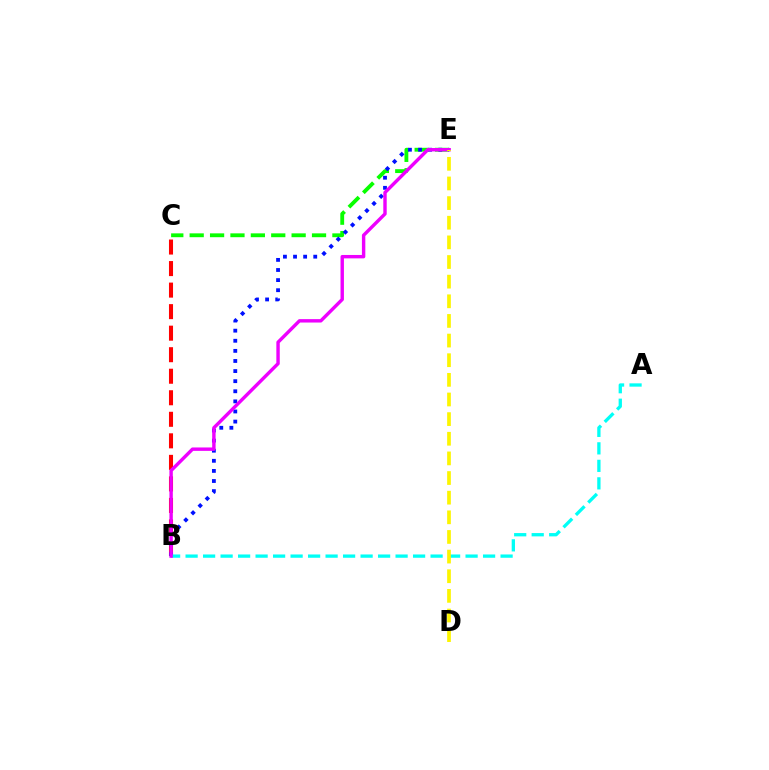{('B', 'C'): [{'color': '#ff0000', 'line_style': 'dashed', 'thickness': 2.93}], ('C', 'E'): [{'color': '#08ff00', 'line_style': 'dashed', 'thickness': 2.77}], ('B', 'E'): [{'color': '#0010ff', 'line_style': 'dotted', 'thickness': 2.74}, {'color': '#ee00ff', 'line_style': 'solid', 'thickness': 2.45}], ('A', 'B'): [{'color': '#00fff6', 'line_style': 'dashed', 'thickness': 2.38}], ('D', 'E'): [{'color': '#fcf500', 'line_style': 'dashed', 'thickness': 2.67}]}